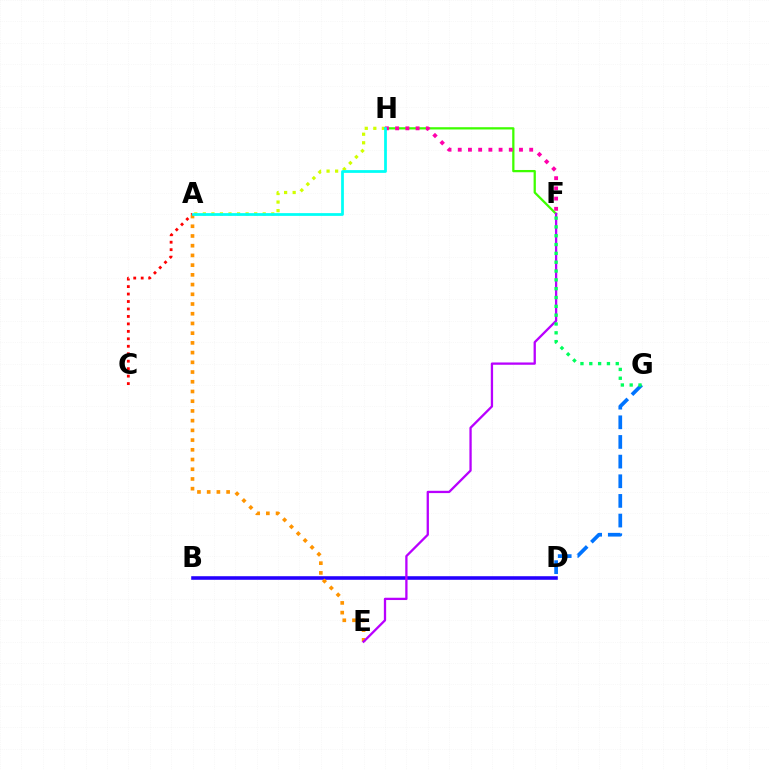{('B', 'D'): [{'color': '#2500ff', 'line_style': 'solid', 'thickness': 2.57}], ('A', 'H'): [{'color': '#d1ff00', 'line_style': 'dotted', 'thickness': 2.32}, {'color': '#00fff6', 'line_style': 'solid', 'thickness': 1.99}], ('F', 'H'): [{'color': '#3dff00', 'line_style': 'solid', 'thickness': 1.63}, {'color': '#ff00ac', 'line_style': 'dotted', 'thickness': 2.77}], ('A', 'E'): [{'color': '#ff9400', 'line_style': 'dotted', 'thickness': 2.64}], ('A', 'C'): [{'color': '#ff0000', 'line_style': 'dotted', 'thickness': 2.03}], ('D', 'G'): [{'color': '#0074ff', 'line_style': 'dashed', 'thickness': 2.67}], ('E', 'F'): [{'color': '#b900ff', 'line_style': 'solid', 'thickness': 1.65}], ('F', 'G'): [{'color': '#00ff5c', 'line_style': 'dotted', 'thickness': 2.4}]}